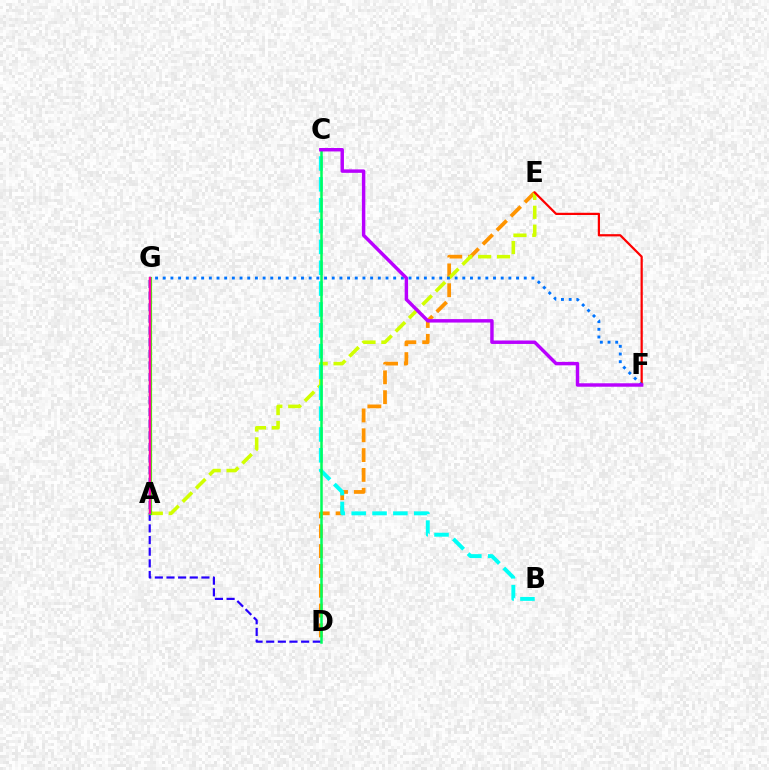{('D', 'E'): [{'color': '#ff9400', 'line_style': 'dashed', 'thickness': 2.69}], ('A', 'E'): [{'color': '#d1ff00', 'line_style': 'dashed', 'thickness': 2.57}], ('D', 'G'): [{'color': '#2500ff', 'line_style': 'dashed', 'thickness': 1.58}], ('E', 'F'): [{'color': '#ff0000', 'line_style': 'solid', 'thickness': 1.6}], ('B', 'C'): [{'color': '#00fff6', 'line_style': 'dashed', 'thickness': 2.83}], ('A', 'G'): [{'color': '#3dff00', 'line_style': 'solid', 'thickness': 2.27}, {'color': '#ff00ac', 'line_style': 'solid', 'thickness': 1.72}], ('F', 'G'): [{'color': '#0074ff', 'line_style': 'dotted', 'thickness': 2.09}], ('C', 'D'): [{'color': '#00ff5c', 'line_style': 'solid', 'thickness': 1.81}], ('C', 'F'): [{'color': '#b900ff', 'line_style': 'solid', 'thickness': 2.48}]}